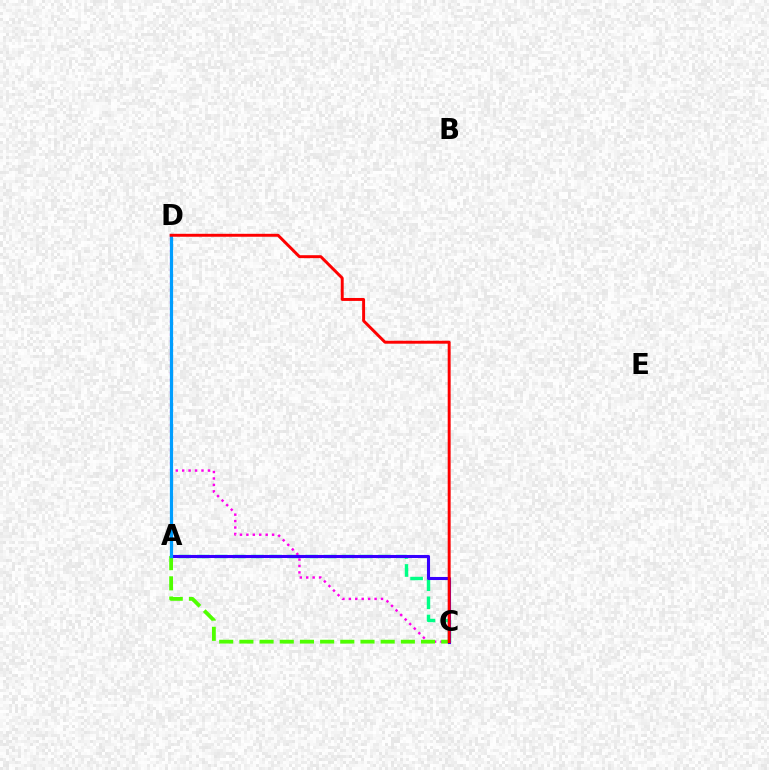{('A', 'C'): [{'color': '#00ff86', 'line_style': 'dashed', 'thickness': 2.46}, {'color': '#4fff00', 'line_style': 'dashed', 'thickness': 2.74}, {'color': '#3700ff', 'line_style': 'solid', 'thickness': 2.22}], ('A', 'D'): [{'color': '#ffd500', 'line_style': 'dotted', 'thickness': 2.02}, {'color': '#009eff', 'line_style': 'solid', 'thickness': 2.32}], ('C', 'D'): [{'color': '#ff00ed', 'line_style': 'dotted', 'thickness': 1.75}, {'color': '#ff0000', 'line_style': 'solid', 'thickness': 2.11}]}